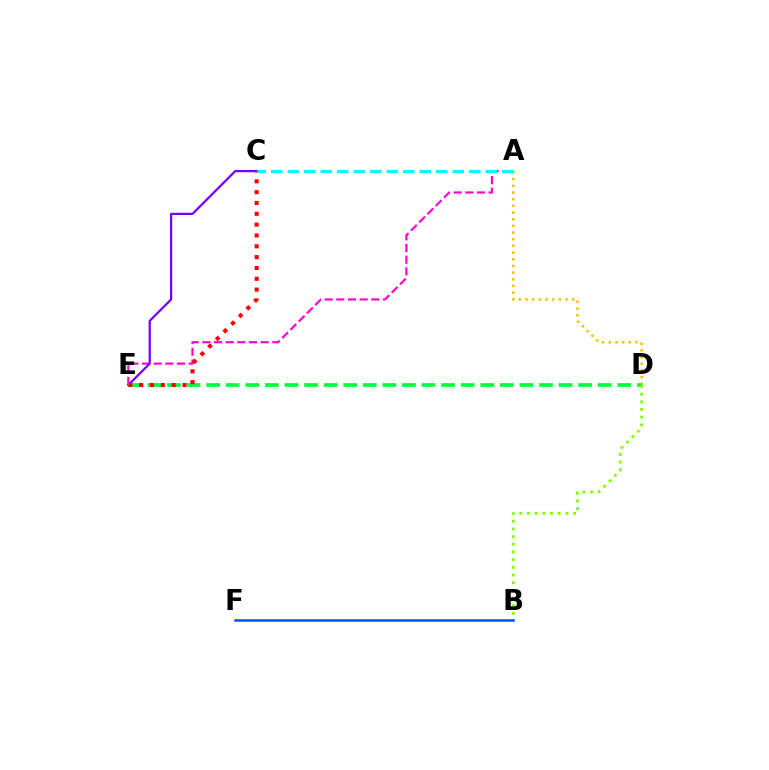{('A', 'D'): [{'color': '#ffbd00', 'line_style': 'dotted', 'thickness': 1.81}], ('A', 'E'): [{'color': '#ff00cf', 'line_style': 'dashed', 'thickness': 1.59}], ('C', 'E'): [{'color': '#7200ff', 'line_style': 'solid', 'thickness': 1.6}, {'color': '#ff0000', 'line_style': 'dotted', 'thickness': 2.94}], ('D', 'E'): [{'color': '#00ff39', 'line_style': 'dashed', 'thickness': 2.66}], ('B', 'D'): [{'color': '#84ff00', 'line_style': 'dotted', 'thickness': 2.09}], ('B', 'F'): [{'color': '#004bff', 'line_style': 'solid', 'thickness': 1.8}], ('A', 'C'): [{'color': '#00fff6', 'line_style': 'dashed', 'thickness': 2.24}]}